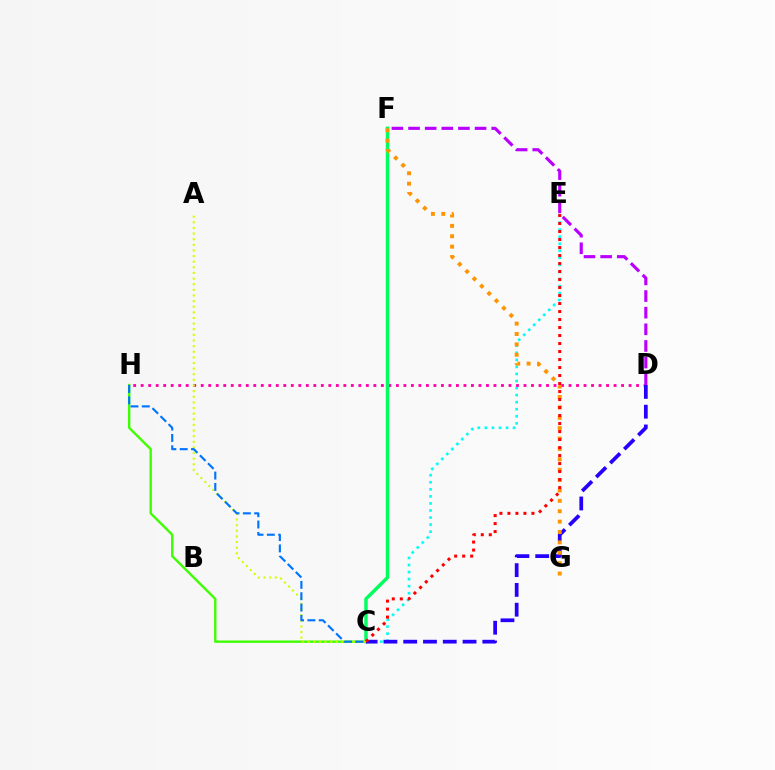{('C', 'E'): [{'color': '#00fff6', 'line_style': 'dotted', 'thickness': 1.92}, {'color': '#ff0000', 'line_style': 'dotted', 'thickness': 2.17}], ('C', 'H'): [{'color': '#3dff00', 'line_style': 'solid', 'thickness': 1.71}, {'color': '#0074ff', 'line_style': 'dashed', 'thickness': 1.54}], ('D', 'H'): [{'color': '#ff00ac', 'line_style': 'dotted', 'thickness': 2.04}], ('C', 'F'): [{'color': '#00ff5c', 'line_style': 'solid', 'thickness': 2.48}], ('C', 'D'): [{'color': '#2500ff', 'line_style': 'dashed', 'thickness': 2.69}], ('A', 'C'): [{'color': '#d1ff00', 'line_style': 'dotted', 'thickness': 1.53}], ('F', 'G'): [{'color': '#ff9400', 'line_style': 'dotted', 'thickness': 2.82}], ('D', 'F'): [{'color': '#b900ff', 'line_style': 'dashed', 'thickness': 2.26}]}